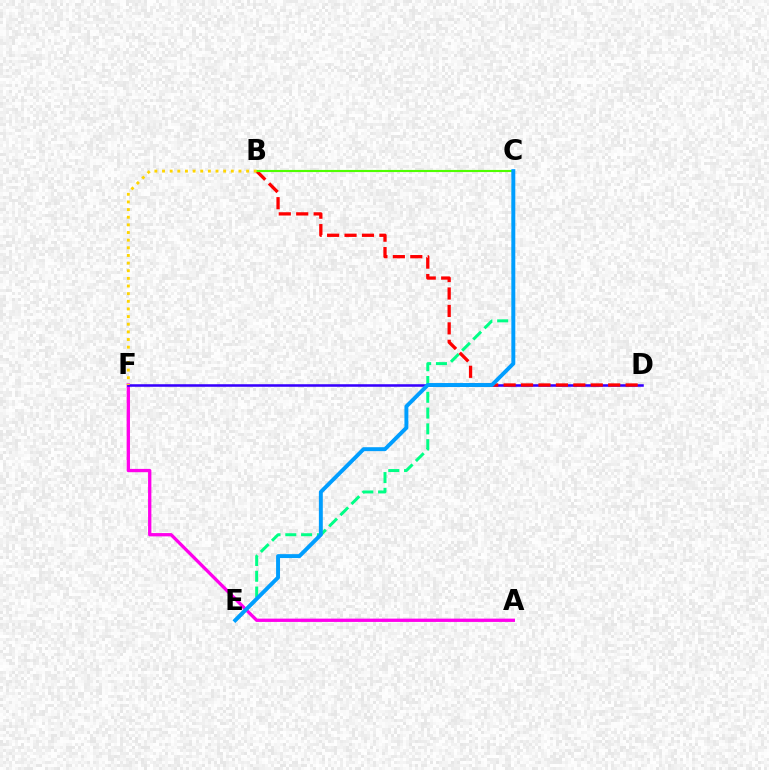{('C', 'E'): [{'color': '#00ff86', 'line_style': 'dashed', 'thickness': 2.14}, {'color': '#009eff', 'line_style': 'solid', 'thickness': 2.83}], ('A', 'F'): [{'color': '#ff00ed', 'line_style': 'solid', 'thickness': 2.38}], ('D', 'F'): [{'color': '#3700ff', 'line_style': 'solid', 'thickness': 1.84}], ('B', 'D'): [{'color': '#ff0000', 'line_style': 'dashed', 'thickness': 2.37}], ('B', 'C'): [{'color': '#4fff00', 'line_style': 'solid', 'thickness': 1.53}], ('B', 'F'): [{'color': '#ffd500', 'line_style': 'dotted', 'thickness': 2.08}]}